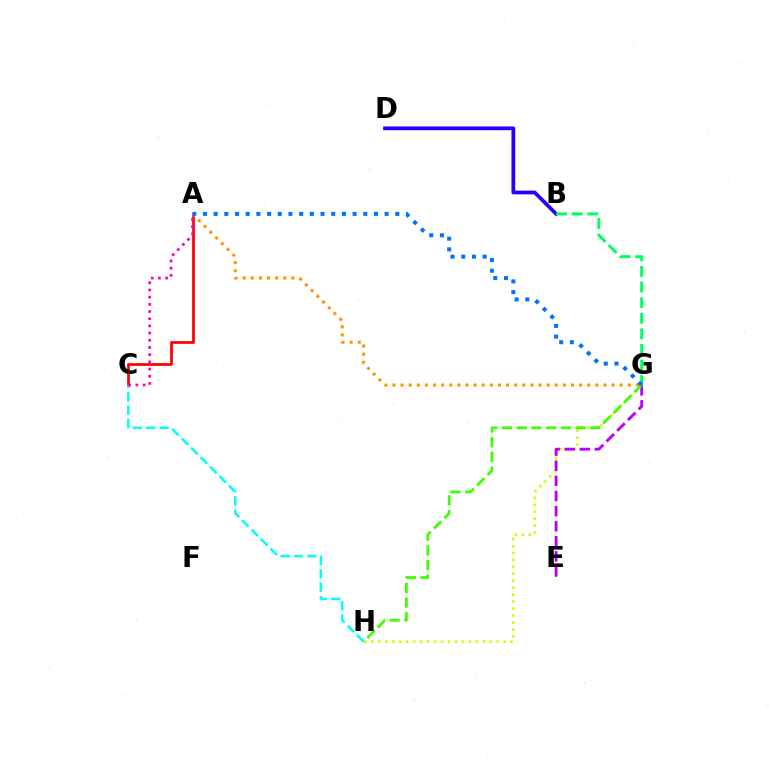{('G', 'H'): [{'color': '#d1ff00', 'line_style': 'dotted', 'thickness': 1.89}, {'color': '#3dff00', 'line_style': 'dashed', 'thickness': 2.0}], ('E', 'G'): [{'color': '#b900ff', 'line_style': 'dashed', 'thickness': 2.05}], ('A', 'C'): [{'color': '#ff0000', 'line_style': 'solid', 'thickness': 1.96}, {'color': '#ff00ac', 'line_style': 'dotted', 'thickness': 1.95}], ('A', 'G'): [{'color': '#ff9400', 'line_style': 'dotted', 'thickness': 2.2}, {'color': '#0074ff', 'line_style': 'dotted', 'thickness': 2.9}], ('B', 'D'): [{'color': '#2500ff', 'line_style': 'solid', 'thickness': 2.68}], ('B', 'G'): [{'color': '#00ff5c', 'line_style': 'dashed', 'thickness': 2.12}], ('C', 'H'): [{'color': '#00fff6', 'line_style': 'dashed', 'thickness': 1.81}]}